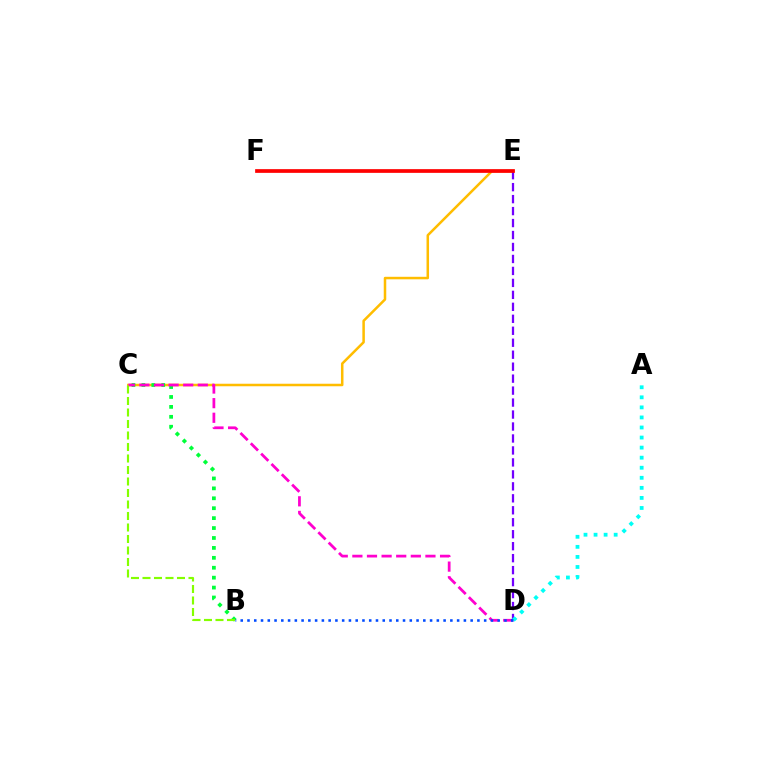{('C', 'E'): [{'color': '#ffbd00', 'line_style': 'solid', 'thickness': 1.81}], ('B', 'C'): [{'color': '#00ff39', 'line_style': 'dotted', 'thickness': 2.7}, {'color': '#84ff00', 'line_style': 'dashed', 'thickness': 1.56}], ('C', 'D'): [{'color': '#ff00cf', 'line_style': 'dashed', 'thickness': 1.99}], ('D', 'E'): [{'color': '#7200ff', 'line_style': 'dashed', 'thickness': 1.63}], ('A', 'D'): [{'color': '#00fff6', 'line_style': 'dotted', 'thickness': 2.73}], ('E', 'F'): [{'color': '#ff0000', 'line_style': 'solid', 'thickness': 2.67}], ('B', 'D'): [{'color': '#004bff', 'line_style': 'dotted', 'thickness': 1.84}]}